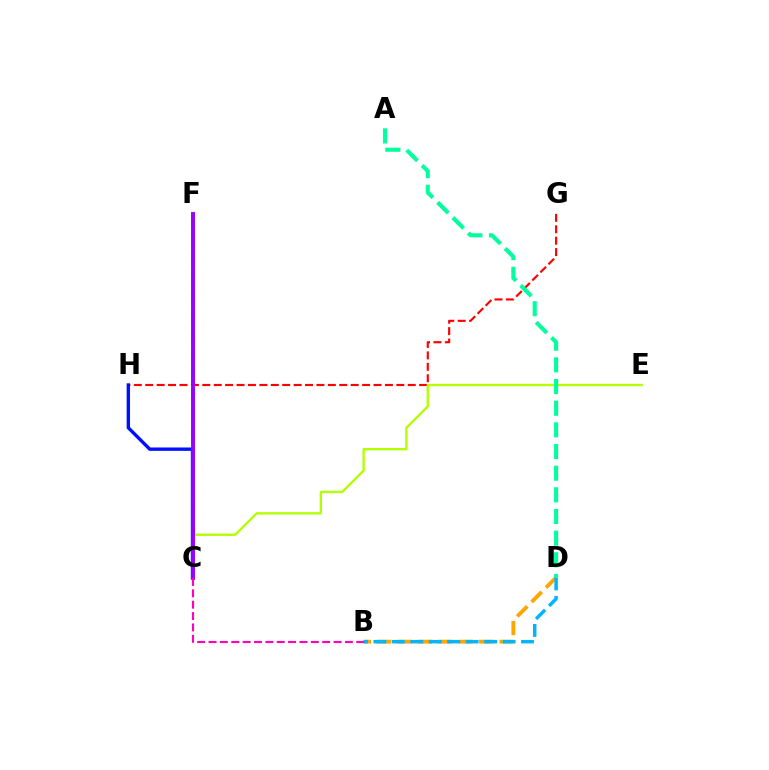{('B', 'D'): [{'color': '#ffa500', 'line_style': 'dashed', 'thickness': 2.77}, {'color': '#00b5ff', 'line_style': 'dashed', 'thickness': 2.51}], ('G', 'H'): [{'color': '#ff0000', 'line_style': 'dashed', 'thickness': 1.55}], ('C', 'E'): [{'color': '#b3ff00', 'line_style': 'solid', 'thickness': 1.69}], ('C', 'F'): [{'color': '#08ff00', 'line_style': 'dashed', 'thickness': 2.65}, {'color': '#9b00ff', 'line_style': 'solid', 'thickness': 2.8}], ('C', 'H'): [{'color': '#0010ff', 'line_style': 'solid', 'thickness': 2.43}], ('B', 'C'): [{'color': '#ff00bd', 'line_style': 'dashed', 'thickness': 1.54}], ('A', 'D'): [{'color': '#00ff9d', 'line_style': 'dashed', 'thickness': 2.94}]}